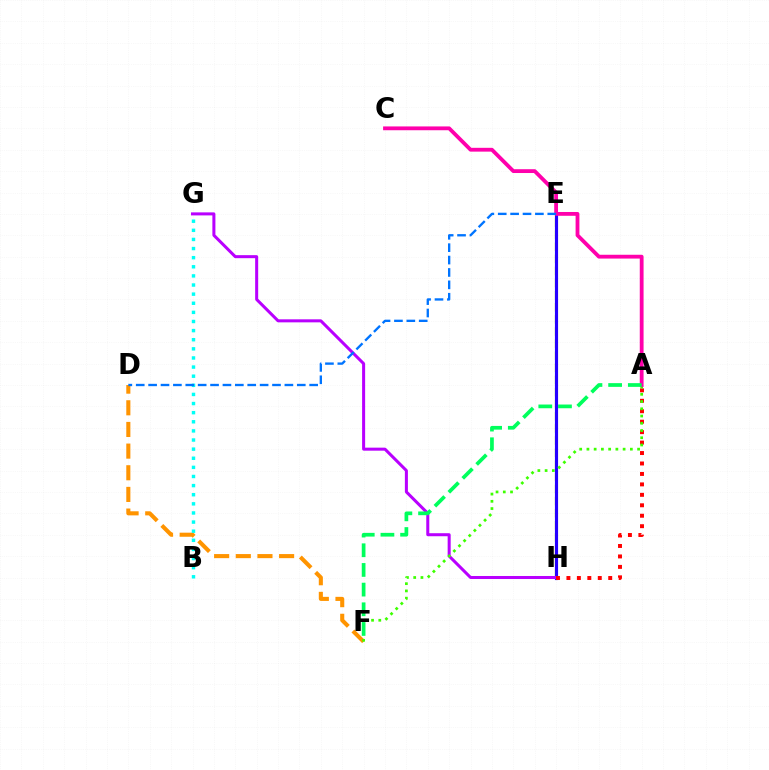{('E', 'H'): [{'color': '#d1ff00', 'line_style': 'dashed', 'thickness': 1.65}, {'color': '#2500ff', 'line_style': 'solid', 'thickness': 2.26}], ('D', 'F'): [{'color': '#ff9400', 'line_style': 'dashed', 'thickness': 2.94}], ('G', 'H'): [{'color': '#b900ff', 'line_style': 'solid', 'thickness': 2.18}], ('A', 'H'): [{'color': '#ff0000', 'line_style': 'dotted', 'thickness': 2.84}], ('A', 'F'): [{'color': '#3dff00', 'line_style': 'dotted', 'thickness': 1.97}, {'color': '#00ff5c', 'line_style': 'dashed', 'thickness': 2.67}], ('A', 'C'): [{'color': '#ff00ac', 'line_style': 'solid', 'thickness': 2.74}], ('B', 'G'): [{'color': '#00fff6', 'line_style': 'dotted', 'thickness': 2.48}], ('D', 'E'): [{'color': '#0074ff', 'line_style': 'dashed', 'thickness': 1.68}]}